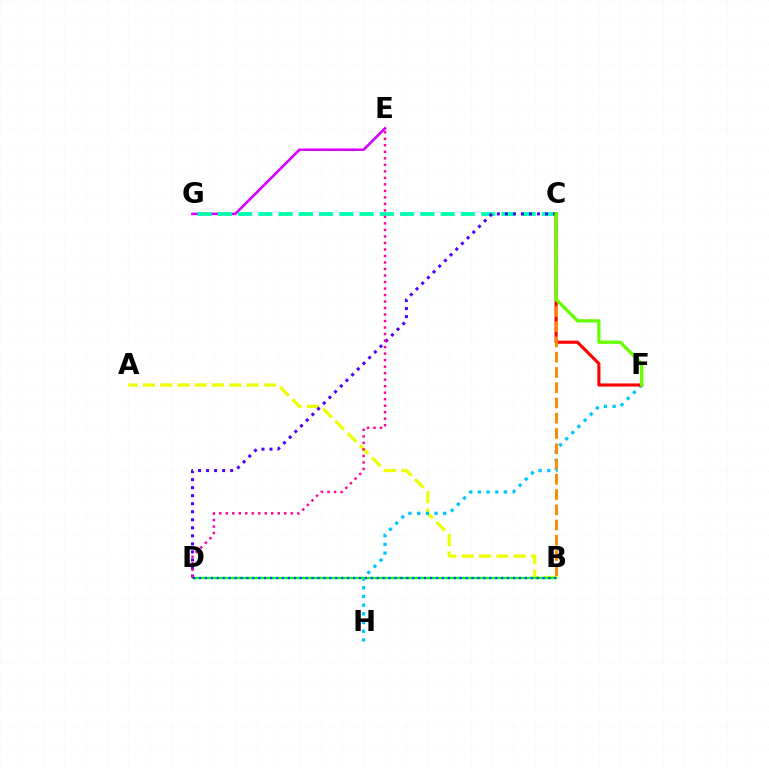{('A', 'B'): [{'color': '#eeff00', 'line_style': 'dashed', 'thickness': 2.35}], ('E', 'G'): [{'color': '#d600ff', 'line_style': 'solid', 'thickness': 1.86}], ('C', 'G'): [{'color': '#00ffaf', 'line_style': 'dashed', 'thickness': 2.75}], ('F', 'H'): [{'color': '#00c7ff', 'line_style': 'dotted', 'thickness': 2.36}], ('B', 'D'): [{'color': '#00ff27', 'line_style': 'solid', 'thickness': 1.7}, {'color': '#003fff', 'line_style': 'dotted', 'thickness': 1.61}], ('C', 'D'): [{'color': '#4f00ff', 'line_style': 'dotted', 'thickness': 2.18}], ('C', 'F'): [{'color': '#ff0000', 'line_style': 'solid', 'thickness': 2.24}, {'color': '#66ff00', 'line_style': 'solid', 'thickness': 2.34}], ('B', 'C'): [{'color': '#ff8800', 'line_style': 'dashed', 'thickness': 2.07}], ('D', 'E'): [{'color': '#ff00a0', 'line_style': 'dotted', 'thickness': 1.77}]}